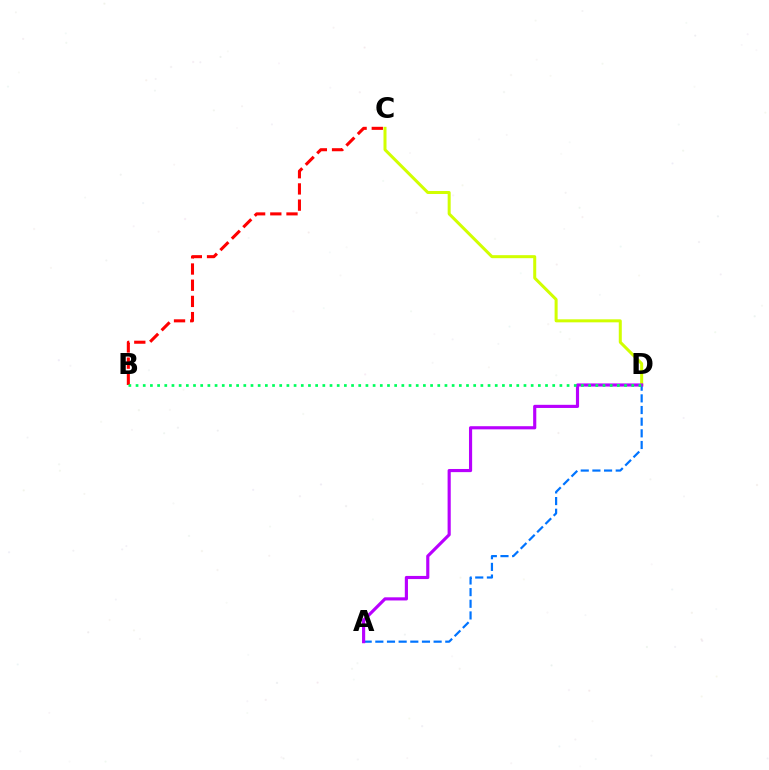{('C', 'D'): [{'color': '#d1ff00', 'line_style': 'solid', 'thickness': 2.17}], ('A', 'D'): [{'color': '#0074ff', 'line_style': 'dashed', 'thickness': 1.58}, {'color': '#b900ff', 'line_style': 'solid', 'thickness': 2.26}], ('B', 'C'): [{'color': '#ff0000', 'line_style': 'dashed', 'thickness': 2.2}], ('B', 'D'): [{'color': '#00ff5c', 'line_style': 'dotted', 'thickness': 1.95}]}